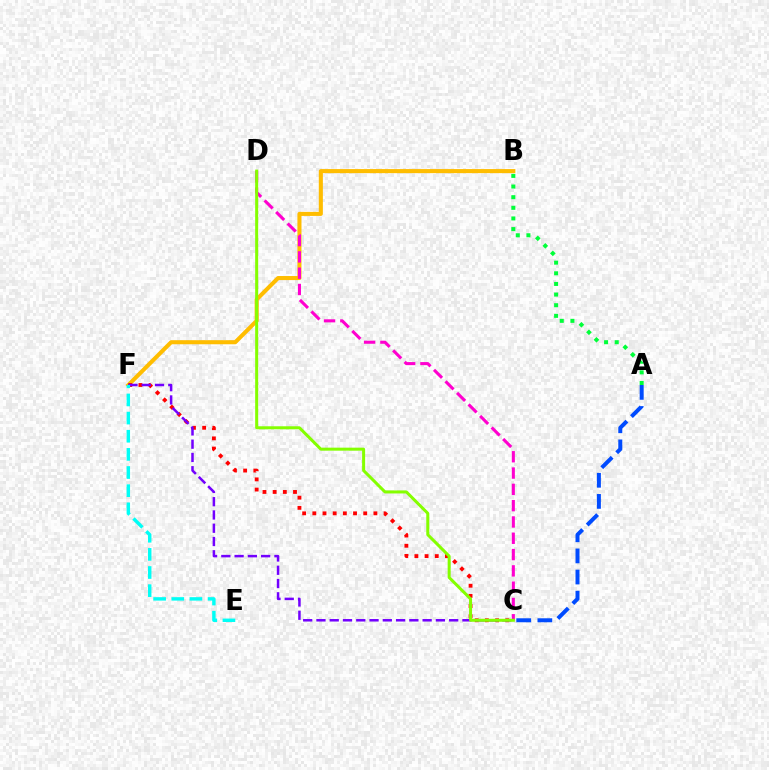{('B', 'F'): [{'color': '#ffbd00', 'line_style': 'solid', 'thickness': 2.93}], ('C', 'F'): [{'color': '#ff0000', 'line_style': 'dotted', 'thickness': 2.77}, {'color': '#7200ff', 'line_style': 'dashed', 'thickness': 1.8}], ('A', 'B'): [{'color': '#00ff39', 'line_style': 'dotted', 'thickness': 2.89}], ('C', 'D'): [{'color': '#ff00cf', 'line_style': 'dashed', 'thickness': 2.21}, {'color': '#84ff00', 'line_style': 'solid', 'thickness': 2.17}], ('A', 'C'): [{'color': '#004bff', 'line_style': 'dashed', 'thickness': 2.87}], ('E', 'F'): [{'color': '#00fff6', 'line_style': 'dashed', 'thickness': 2.46}]}